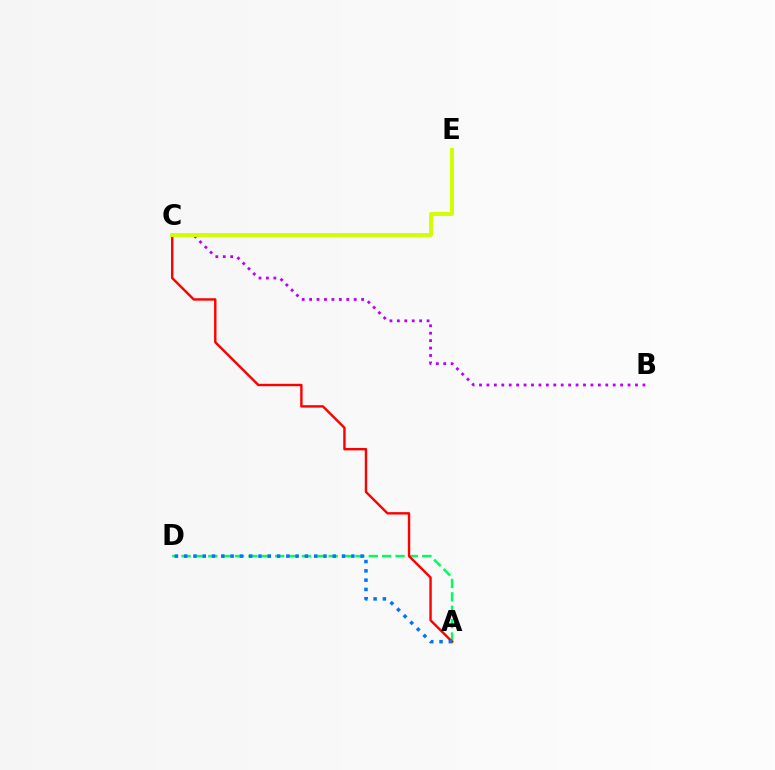{('A', 'D'): [{'color': '#00ff5c', 'line_style': 'dashed', 'thickness': 1.82}, {'color': '#0074ff', 'line_style': 'dotted', 'thickness': 2.52}], ('B', 'C'): [{'color': '#b900ff', 'line_style': 'dotted', 'thickness': 2.02}], ('A', 'C'): [{'color': '#ff0000', 'line_style': 'solid', 'thickness': 1.74}], ('C', 'E'): [{'color': '#d1ff00', 'line_style': 'solid', 'thickness': 2.82}]}